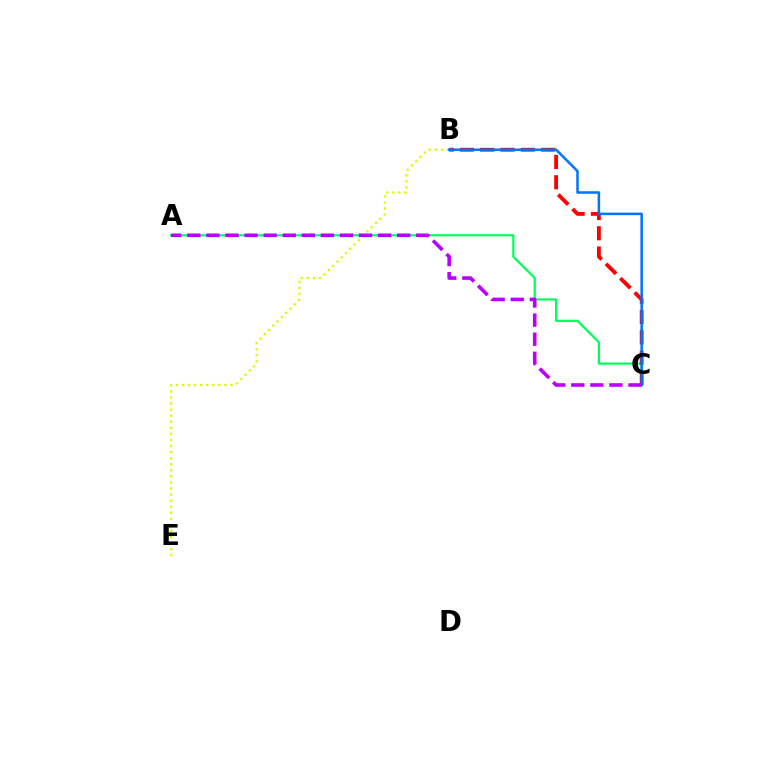{('B', 'E'): [{'color': '#d1ff00', 'line_style': 'dotted', 'thickness': 1.65}], ('A', 'C'): [{'color': '#00ff5c', 'line_style': 'solid', 'thickness': 1.61}, {'color': '#b900ff', 'line_style': 'dashed', 'thickness': 2.59}], ('B', 'C'): [{'color': '#ff0000', 'line_style': 'dashed', 'thickness': 2.76}, {'color': '#0074ff', 'line_style': 'solid', 'thickness': 1.81}]}